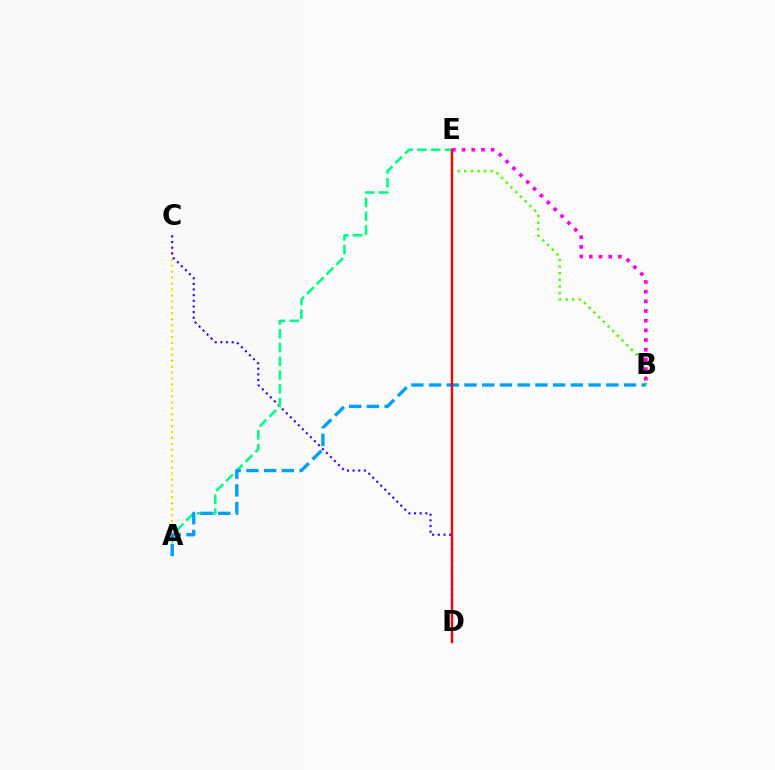{('A', 'C'): [{'color': '#ffd500', 'line_style': 'dotted', 'thickness': 1.61}], ('C', 'D'): [{'color': '#3700ff', 'line_style': 'dotted', 'thickness': 1.53}], ('B', 'E'): [{'color': '#4fff00', 'line_style': 'dotted', 'thickness': 1.8}, {'color': '#ff00ed', 'line_style': 'dotted', 'thickness': 2.63}], ('A', 'E'): [{'color': '#00ff86', 'line_style': 'dashed', 'thickness': 1.87}], ('A', 'B'): [{'color': '#009eff', 'line_style': 'dashed', 'thickness': 2.41}], ('D', 'E'): [{'color': '#ff0000', 'line_style': 'solid', 'thickness': 1.72}]}